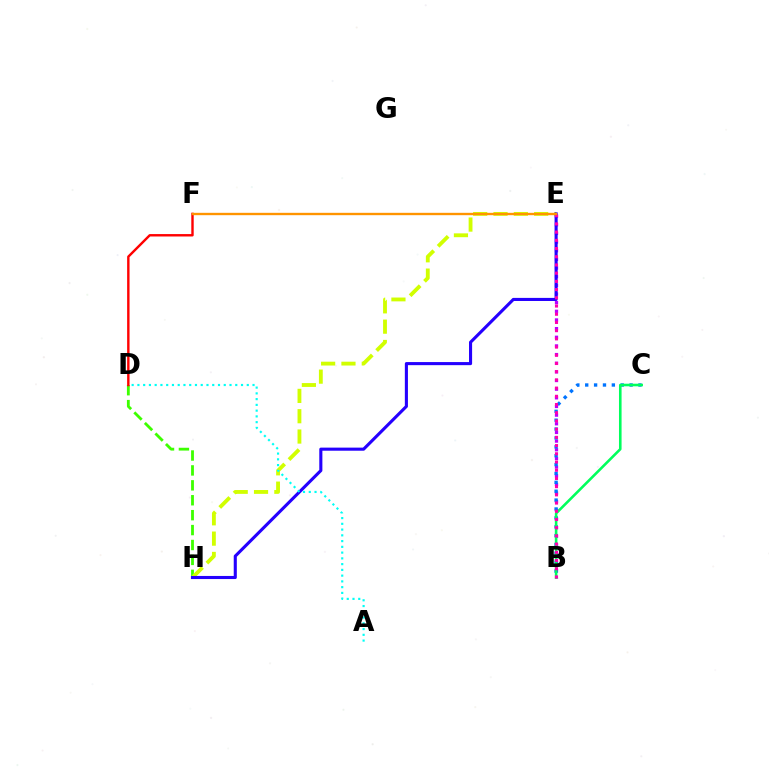{('B', 'E'): [{'color': '#b900ff', 'line_style': 'dotted', 'thickness': 2.35}, {'color': '#ff00ac', 'line_style': 'dotted', 'thickness': 2.23}], ('D', 'H'): [{'color': '#3dff00', 'line_style': 'dashed', 'thickness': 2.03}], ('B', 'C'): [{'color': '#0074ff', 'line_style': 'dotted', 'thickness': 2.41}, {'color': '#00ff5c', 'line_style': 'solid', 'thickness': 1.87}], ('D', 'F'): [{'color': '#ff0000', 'line_style': 'solid', 'thickness': 1.73}], ('E', 'H'): [{'color': '#d1ff00', 'line_style': 'dashed', 'thickness': 2.76}, {'color': '#2500ff', 'line_style': 'solid', 'thickness': 2.23}], ('A', 'D'): [{'color': '#00fff6', 'line_style': 'dotted', 'thickness': 1.56}], ('E', 'F'): [{'color': '#ff9400', 'line_style': 'solid', 'thickness': 1.7}]}